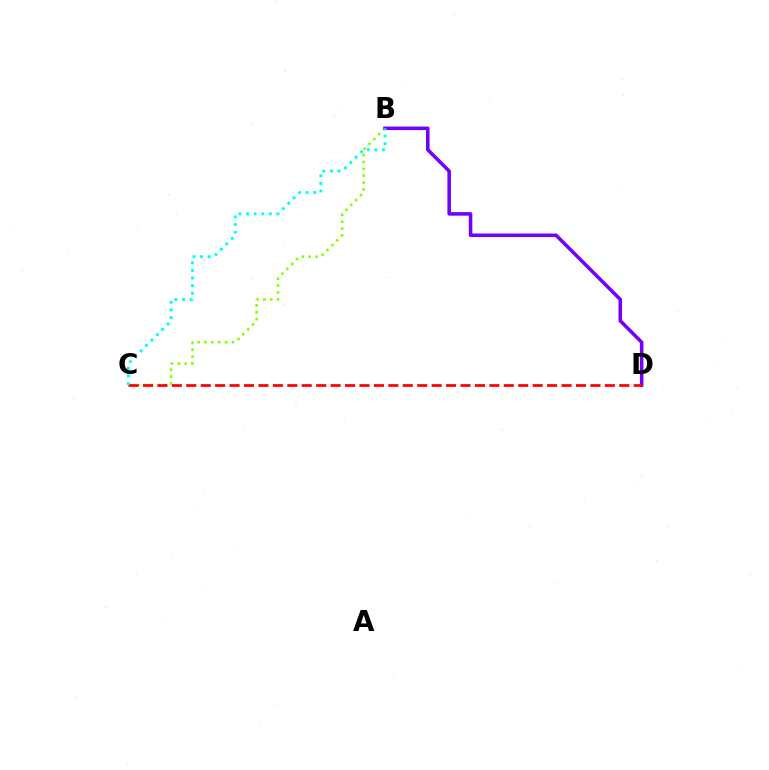{('B', 'C'): [{'color': '#84ff00', 'line_style': 'dotted', 'thickness': 1.86}, {'color': '#00fff6', 'line_style': 'dotted', 'thickness': 2.07}], ('B', 'D'): [{'color': '#7200ff', 'line_style': 'solid', 'thickness': 2.55}], ('C', 'D'): [{'color': '#ff0000', 'line_style': 'dashed', 'thickness': 1.96}]}